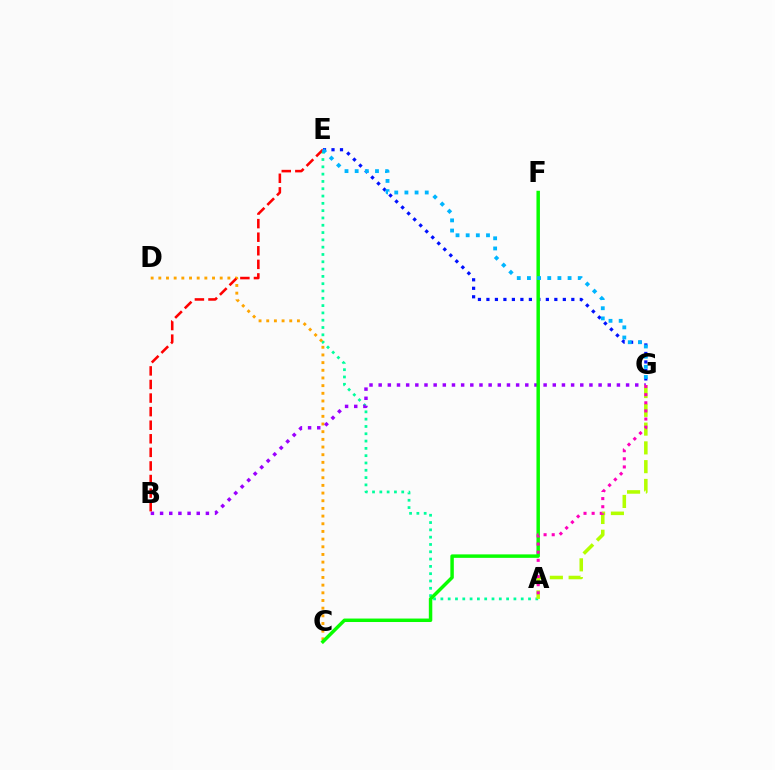{('A', 'E'): [{'color': '#00ff9d', 'line_style': 'dotted', 'thickness': 1.98}], ('C', 'D'): [{'color': '#ffa500', 'line_style': 'dotted', 'thickness': 2.08}], ('B', 'G'): [{'color': '#9b00ff', 'line_style': 'dotted', 'thickness': 2.49}], ('B', 'E'): [{'color': '#ff0000', 'line_style': 'dashed', 'thickness': 1.84}], ('A', 'G'): [{'color': '#b3ff00', 'line_style': 'dashed', 'thickness': 2.55}, {'color': '#ff00bd', 'line_style': 'dotted', 'thickness': 2.21}], ('E', 'G'): [{'color': '#0010ff', 'line_style': 'dotted', 'thickness': 2.31}, {'color': '#00b5ff', 'line_style': 'dotted', 'thickness': 2.76}], ('C', 'F'): [{'color': '#08ff00', 'line_style': 'solid', 'thickness': 2.5}]}